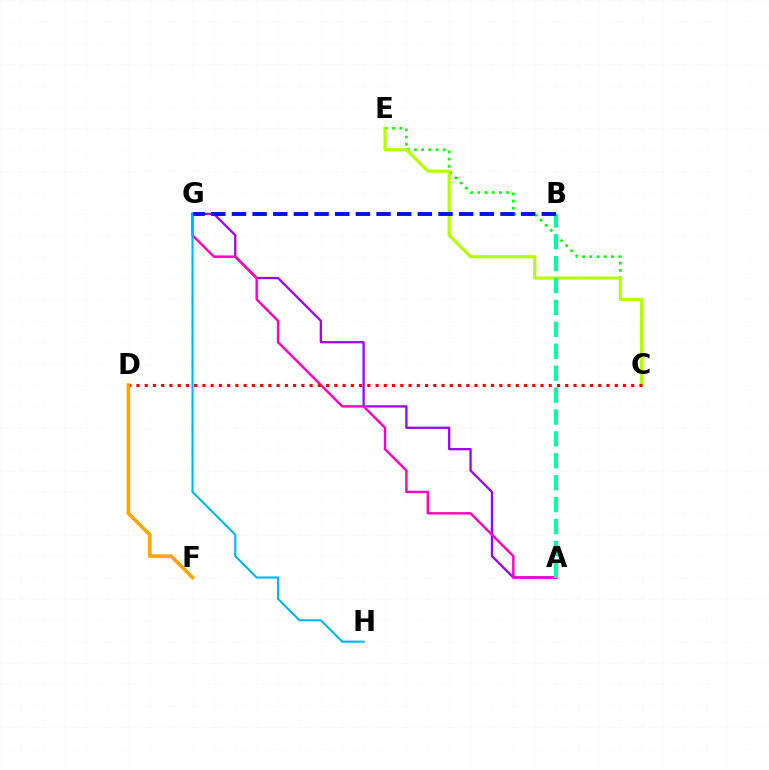{('C', 'E'): [{'color': '#08ff00', 'line_style': 'dotted', 'thickness': 1.96}, {'color': '#b3ff00', 'line_style': 'solid', 'thickness': 2.25}], ('A', 'G'): [{'color': '#9b00ff', 'line_style': 'solid', 'thickness': 1.63}, {'color': '#ff00bd', 'line_style': 'solid', 'thickness': 1.73}], ('A', 'B'): [{'color': '#00ff9d', 'line_style': 'dashed', 'thickness': 2.98}], ('C', 'D'): [{'color': '#ff0000', 'line_style': 'dotted', 'thickness': 2.24}], ('G', 'H'): [{'color': '#00b5ff', 'line_style': 'solid', 'thickness': 1.5}], ('D', 'F'): [{'color': '#ffa500', 'line_style': 'solid', 'thickness': 2.58}], ('B', 'G'): [{'color': '#0010ff', 'line_style': 'dashed', 'thickness': 2.81}]}